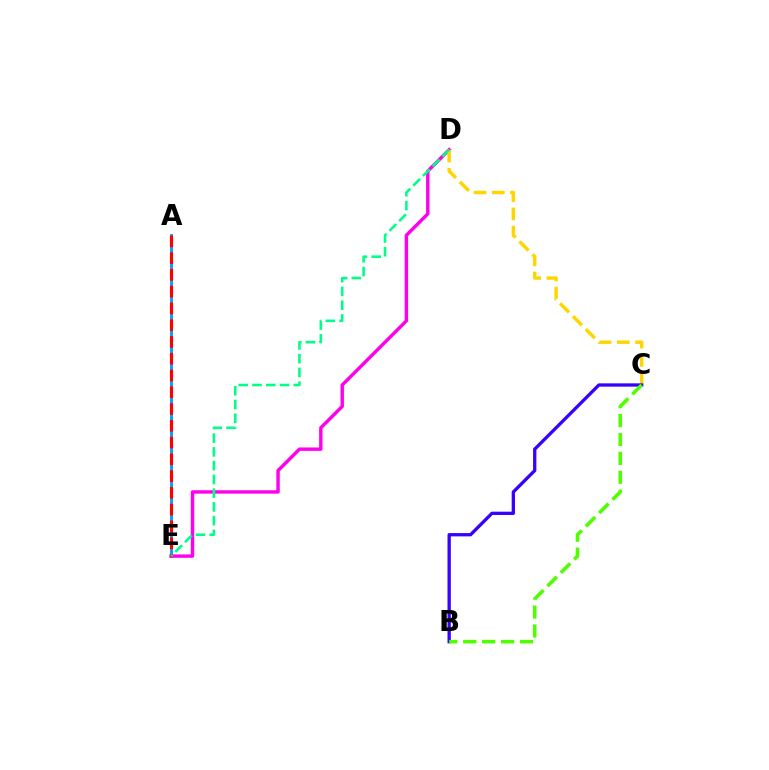{('A', 'E'): [{'color': '#009eff', 'line_style': 'solid', 'thickness': 2.08}, {'color': '#ff0000', 'line_style': 'dashed', 'thickness': 2.28}], ('D', 'E'): [{'color': '#ff00ed', 'line_style': 'solid', 'thickness': 2.46}, {'color': '#00ff86', 'line_style': 'dashed', 'thickness': 1.87}], ('C', 'D'): [{'color': '#ffd500', 'line_style': 'dashed', 'thickness': 2.48}], ('B', 'C'): [{'color': '#3700ff', 'line_style': 'solid', 'thickness': 2.38}, {'color': '#4fff00', 'line_style': 'dashed', 'thickness': 2.57}]}